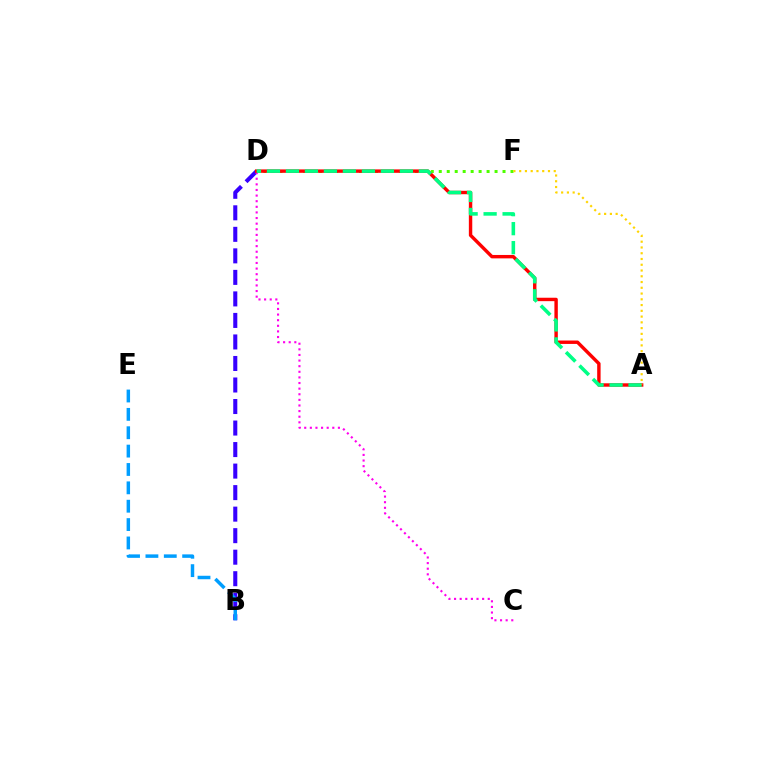{('B', 'D'): [{'color': '#3700ff', 'line_style': 'dashed', 'thickness': 2.92}], ('D', 'F'): [{'color': '#4fff00', 'line_style': 'dotted', 'thickness': 2.17}], ('C', 'D'): [{'color': '#ff00ed', 'line_style': 'dotted', 'thickness': 1.53}], ('A', 'D'): [{'color': '#ff0000', 'line_style': 'solid', 'thickness': 2.46}, {'color': '#00ff86', 'line_style': 'dashed', 'thickness': 2.58}], ('B', 'E'): [{'color': '#009eff', 'line_style': 'dashed', 'thickness': 2.5}], ('A', 'F'): [{'color': '#ffd500', 'line_style': 'dotted', 'thickness': 1.56}]}